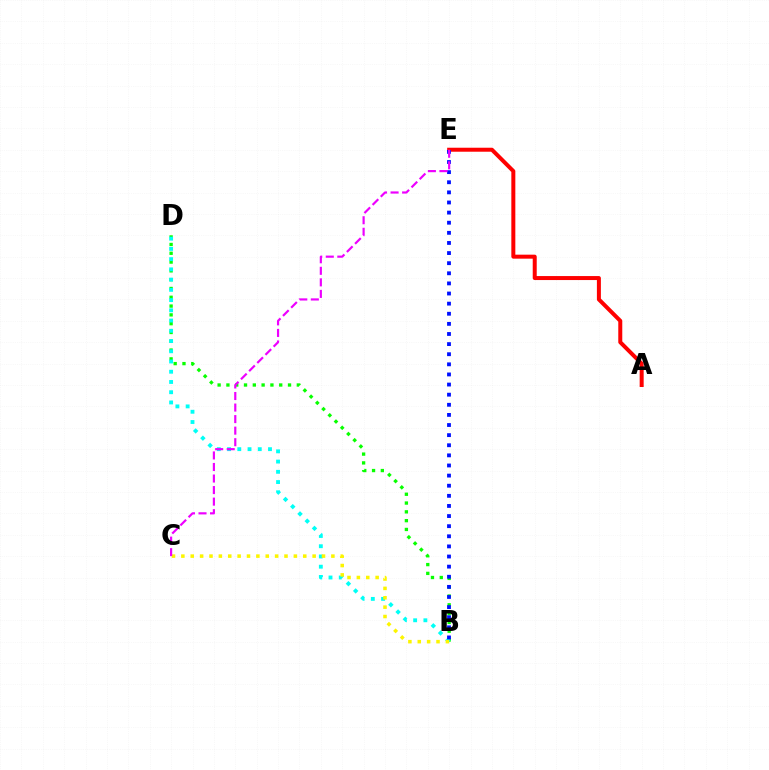{('B', 'D'): [{'color': '#08ff00', 'line_style': 'dotted', 'thickness': 2.39}, {'color': '#00fff6', 'line_style': 'dotted', 'thickness': 2.78}], ('A', 'E'): [{'color': '#ff0000', 'line_style': 'solid', 'thickness': 2.88}], ('B', 'C'): [{'color': '#fcf500', 'line_style': 'dotted', 'thickness': 2.55}], ('B', 'E'): [{'color': '#0010ff', 'line_style': 'dotted', 'thickness': 2.75}], ('C', 'E'): [{'color': '#ee00ff', 'line_style': 'dashed', 'thickness': 1.57}]}